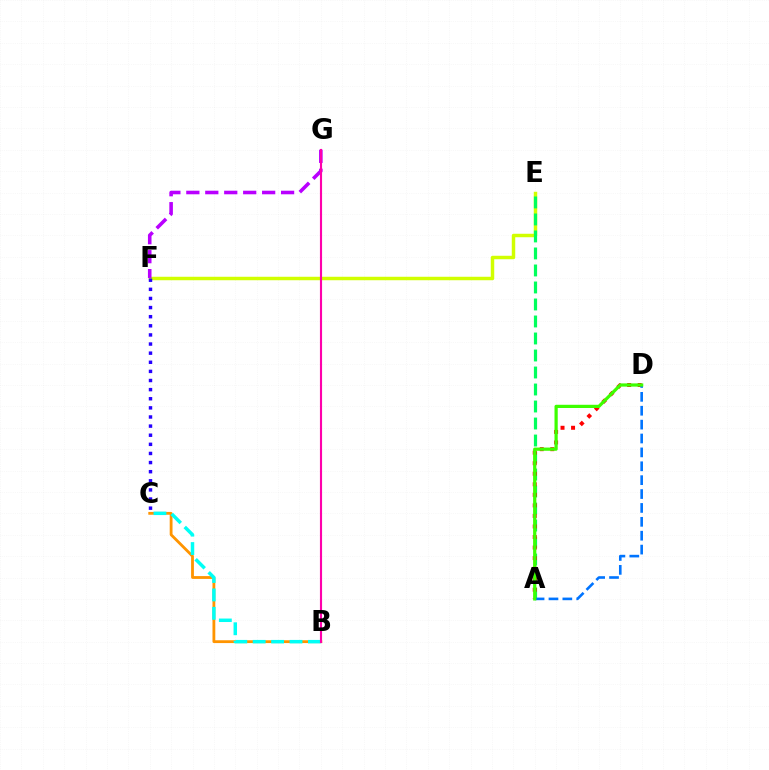{('B', 'C'): [{'color': '#ff9400', 'line_style': 'solid', 'thickness': 2.03}, {'color': '#00fff6', 'line_style': 'dashed', 'thickness': 2.5}], ('E', 'F'): [{'color': '#d1ff00', 'line_style': 'solid', 'thickness': 2.5}], ('C', 'F'): [{'color': '#2500ff', 'line_style': 'dotted', 'thickness': 2.48}], ('A', 'E'): [{'color': '#00ff5c', 'line_style': 'dashed', 'thickness': 2.31}], ('A', 'D'): [{'color': '#ff0000', 'line_style': 'dotted', 'thickness': 2.86}, {'color': '#0074ff', 'line_style': 'dashed', 'thickness': 1.89}, {'color': '#3dff00', 'line_style': 'solid', 'thickness': 2.32}], ('F', 'G'): [{'color': '#b900ff', 'line_style': 'dashed', 'thickness': 2.57}], ('B', 'G'): [{'color': '#ff00ac', 'line_style': 'solid', 'thickness': 1.53}]}